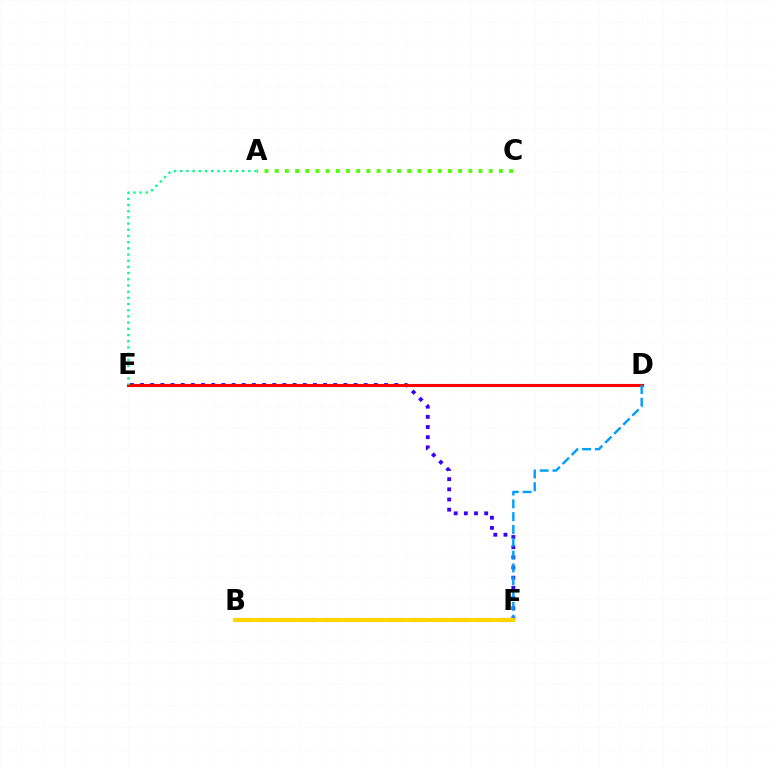{('E', 'F'): [{'color': '#3700ff', 'line_style': 'dotted', 'thickness': 2.76}], ('D', 'E'): [{'color': '#ff0000', 'line_style': 'solid', 'thickness': 2.24}], ('D', 'F'): [{'color': '#009eff', 'line_style': 'dashed', 'thickness': 1.74}], ('B', 'F'): [{'color': '#ff00ed', 'line_style': 'dashed', 'thickness': 2.96}, {'color': '#ffd500', 'line_style': 'solid', 'thickness': 2.91}], ('A', 'E'): [{'color': '#00ff86', 'line_style': 'dotted', 'thickness': 1.68}], ('A', 'C'): [{'color': '#4fff00', 'line_style': 'dotted', 'thickness': 2.77}]}